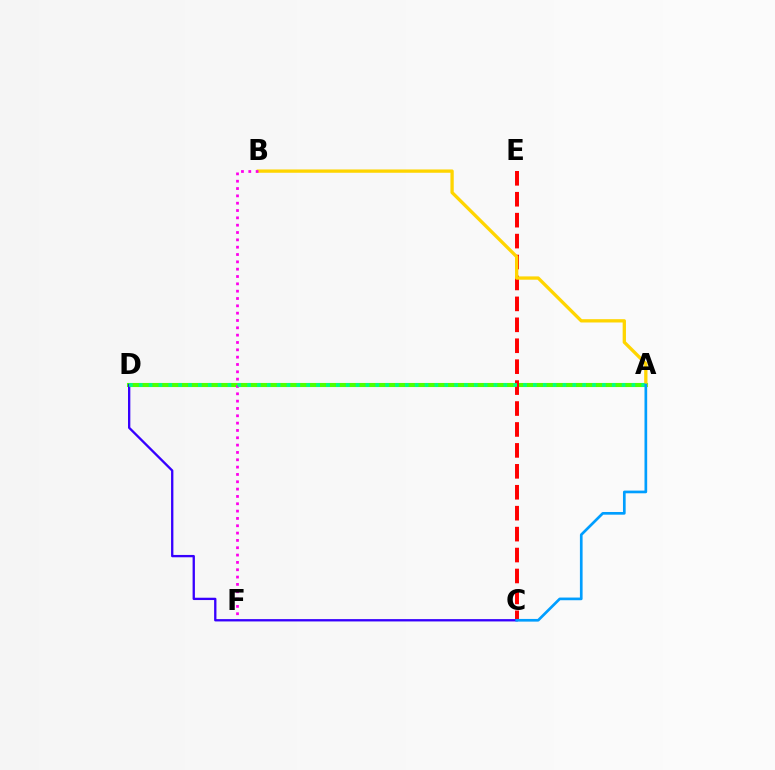{('A', 'D'): [{'color': '#4fff00', 'line_style': 'solid', 'thickness': 2.95}, {'color': '#00ff86', 'line_style': 'dotted', 'thickness': 2.68}], ('C', 'E'): [{'color': '#ff0000', 'line_style': 'dashed', 'thickness': 2.84}], ('A', 'B'): [{'color': '#ffd500', 'line_style': 'solid', 'thickness': 2.38}], ('B', 'F'): [{'color': '#ff00ed', 'line_style': 'dotted', 'thickness': 1.99}], ('C', 'D'): [{'color': '#3700ff', 'line_style': 'solid', 'thickness': 1.67}], ('A', 'C'): [{'color': '#009eff', 'line_style': 'solid', 'thickness': 1.93}]}